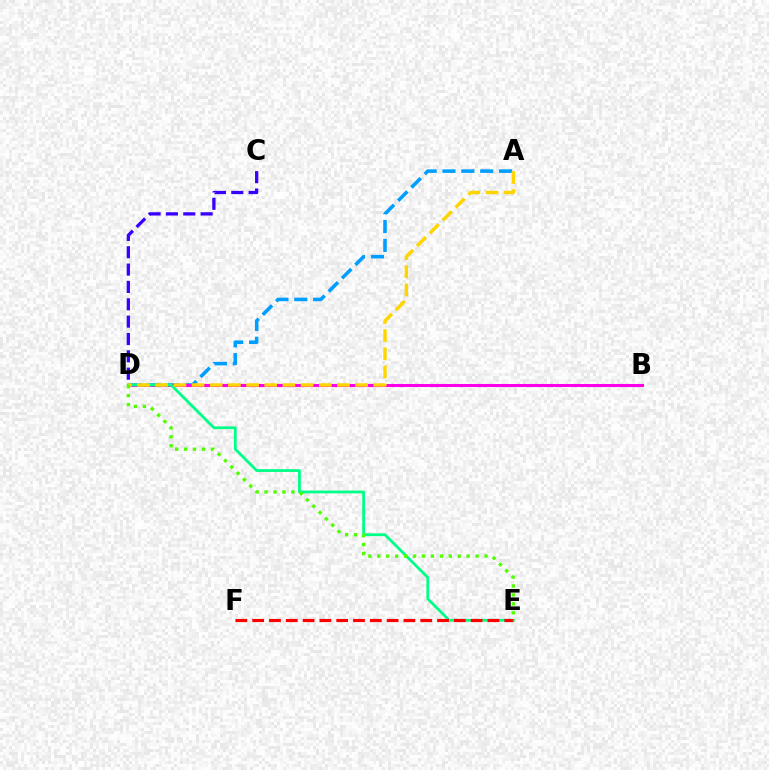{('A', 'D'): [{'color': '#009eff', 'line_style': 'dashed', 'thickness': 2.56}, {'color': '#ffd500', 'line_style': 'dashed', 'thickness': 2.47}], ('B', 'D'): [{'color': '#ff00ed', 'line_style': 'solid', 'thickness': 2.21}], ('D', 'E'): [{'color': '#00ff86', 'line_style': 'solid', 'thickness': 2.0}, {'color': '#4fff00', 'line_style': 'dotted', 'thickness': 2.43}], ('E', 'F'): [{'color': '#ff0000', 'line_style': 'dashed', 'thickness': 2.28}], ('C', 'D'): [{'color': '#3700ff', 'line_style': 'dashed', 'thickness': 2.36}]}